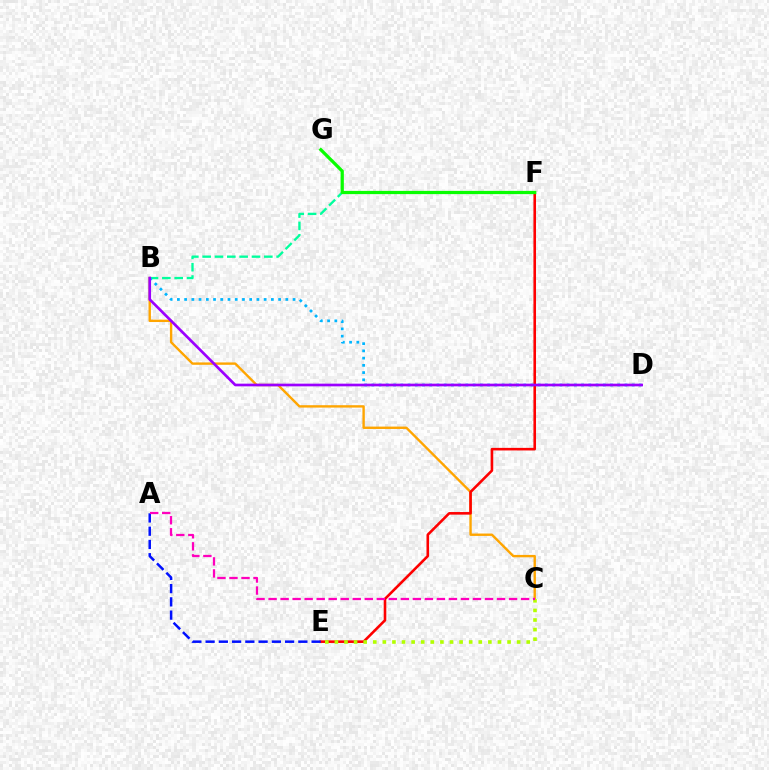{('B', 'C'): [{'color': '#ffa500', 'line_style': 'solid', 'thickness': 1.72}], ('E', 'F'): [{'color': '#ff0000', 'line_style': 'solid', 'thickness': 1.87}], ('A', 'E'): [{'color': '#0010ff', 'line_style': 'dashed', 'thickness': 1.8}], ('B', 'F'): [{'color': '#00ff9d', 'line_style': 'dashed', 'thickness': 1.68}], ('B', 'D'): [{'color': '#00b5ff', 'line_style': 'dotted', 'thickness': 1.96}, {'color': '#9b00ff', 'line_style': 'solid', 'thickness': 1.93}], ('C', 'E'): [{'color': '#b3ff00', 'line_style': 'dotted', 'thickness': 2.61}], ('F', 'G'): [{'color': '#08ff00', 'line_style': 'solid', 'thickness': 2.33}], ('A', 'C'): [{'color': '#ff00bd', 'line_style': 'dashed', 'thickness': 1.63}]}